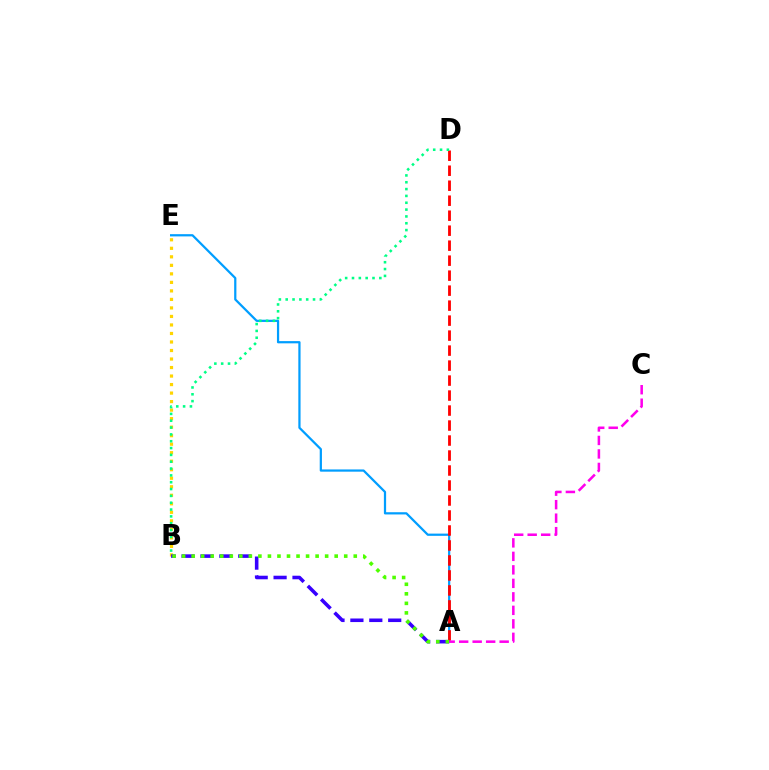{('B', 'E'): [{'color': '#ffd500', 'line_style': 'dotted', 'thickness': 2.31}], ('A', 'E'): [{'color': '#009eff', 'line_style': 'solid', 'thickness': 1.61}], ('A', 'B'): [{'color': '#3700ff', 'line_style': 'dashed', 'thickness': 2.57}, {'color': '#4fff00', 'line_style': 'dotted', 'thickness': 2.59}], ('A', 'D'): [{'color': '#ff0000', 'line_style': 'dashed', 'thickness': 2.04}], ('A', 'C'): [{'color': '#ff00ed', 'line_style': 'dashed', 'thickness': 1.83}], ('B', 'D'): [{'color': '#00ff86', 'line_style': 'dotted', 'thickness': 1.86}]}